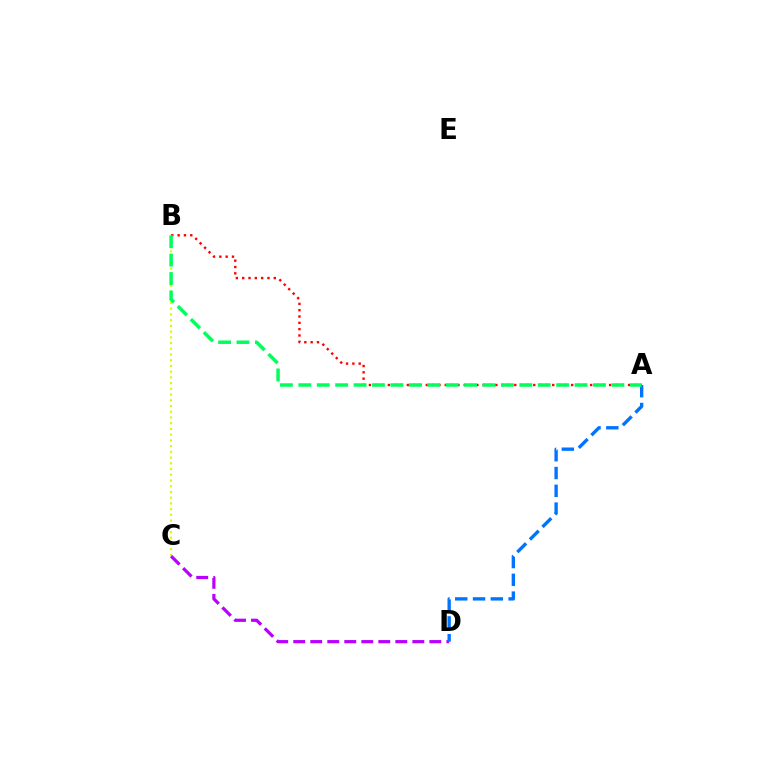{('B', 'C'): [{'color': '#d1ff00', 'line_style': 'dotted', 'thickness': 1.56}], ('C', 'D'): [{'color': '#b900ff', 'line_style': 'dashed', 'thickness': 2.31}], ('A', 'B'): [{'color': '#ff0000', 'line_style': 'dotted', 'thickness': 1.72}, {'color': '#00ff5c', 'line_style': 'dashed', 'thickness': 2.5}], ('A', 'D'): [{'color': '#0074ff', 'line_style': 'dashed', 'thickness': 2.42}]}